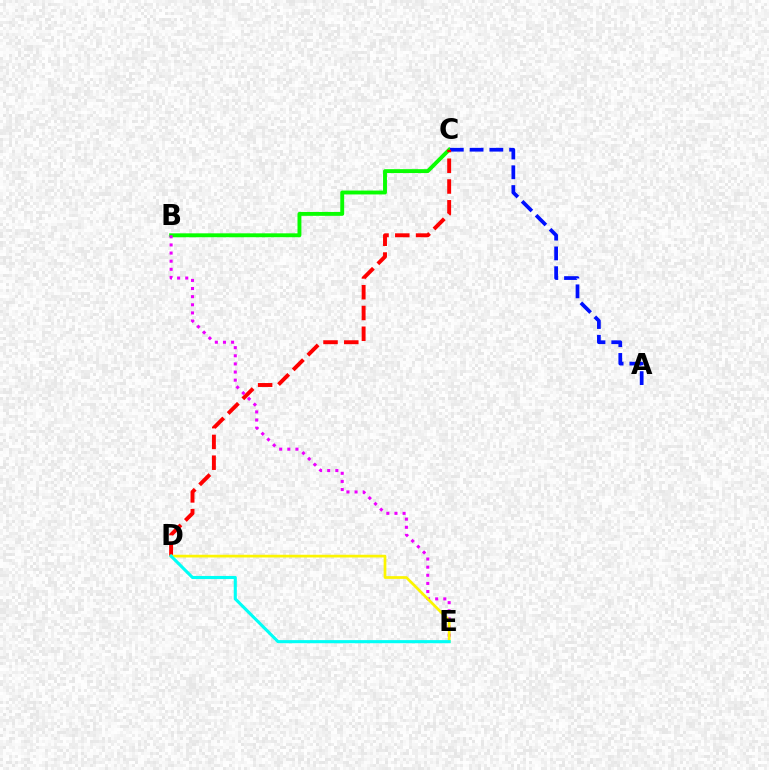{('B', 'C'): [{'color': '#08ff00', 'line_style': 'solid', 'thickness': 2.8}], ('A', 'C'): [{'color': '#0010ff', 'line_style': 'dashed', 'thickness': 2.69}], ('C', 'D'): [{'color': '#ff0000', 'line_style': 'dashed', 'thickness': 2.82}], ('B', 'E'): [{'color': '#ee00ff', 'line_style': 'dotted', 'thickness': 2.21}], ('D', 'E'): [{'color': '#fcf500', 'line_style': 'solid', 'thickness': 1.95}, {'color': '#00fff6', 'line_style': 'solid', 'thickness': 2.23}]}